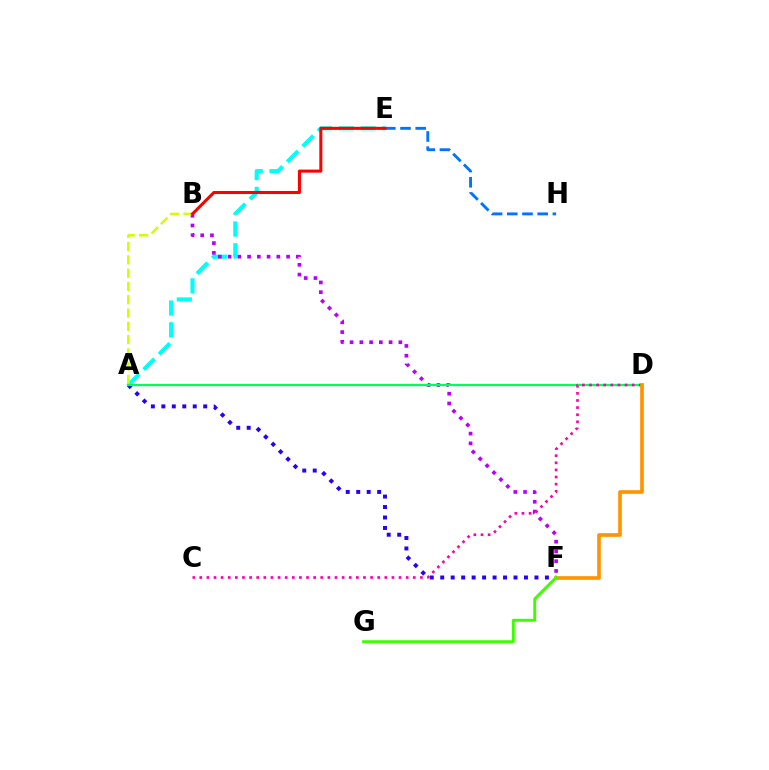{('A', 'E'): [{'color': '#00fff6', 'line_style': 'dashed', 'thickness': 2.96}], ('A', 'F'): [{'color': '#2500ff', 'line_style': 'dotted', 'thickness': 2.84}], ('B', 'F'): [{'color': '#b900ff', 'line_style': 'dotted', 'thickness': 2.65}], ('A', 'B'): [{'color': '#d1ff00', 'line_style': 'dashed', 'thickness': 1.8}], ('E', 'H'): [{'color': '#0074ff', 'line_style': 'dashed', 'thickness': 2.07}], ('A', 'D'): [{'color': '#00ff5c', 'line_style': 'solid', 'thickness': 1.65}], ('C', 'D'): [{'color': '#ff00ac', 'line_style': 'dotted', 'thickness': 1.93}], ('D', 'F'): [{'color': '#ff9400', 'line_style': 'solid', 'thickness': 2.64}], ('F', 'G'): [{'color': '#3dff00', 'line_style': 'solid', 'thickness': 2.1}], ('B', 'E'): [{'color': '#ff0000', 'line_style': 'solid', 'thickness': 2.19}]}